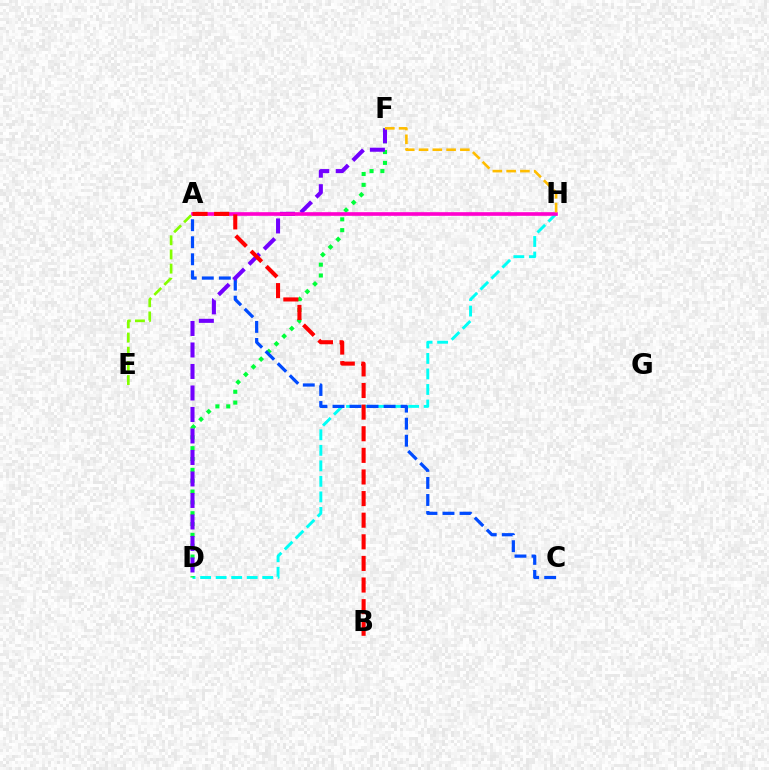{('D', 'H'): [{'color': '#00fff6', 'line_style': 'dashed', 'thickness': 2.11}], ('D', 'F'): [{'color': '#00ff39', 'line_style': 'dotted', 'thickness': 2.94}, {'color': '#7200ff', 'line_style': 'dashed', 'thickness': 2.92}], ('A', 'C'): [{'color': '#004bff', 'line_style': 'dashed', 'thickness': 2.31}], ('A', 'H'): [{'color': '#ff00cf', 'line_style': 'solid', 'thickness': 2.62}], ('F', 'H'): [{'color': '#ffbd00', 'line_style': 'dashed', 'thickness': 1.87}], ('A', 'E'): [{'color': '#84ff00', 'line_style': 'dashed', 'thickness': 1.92}], ('A', 'B'): [{'color': '#ff0000', 'line_style': 'dashed', 'thickness': 2.94}]}